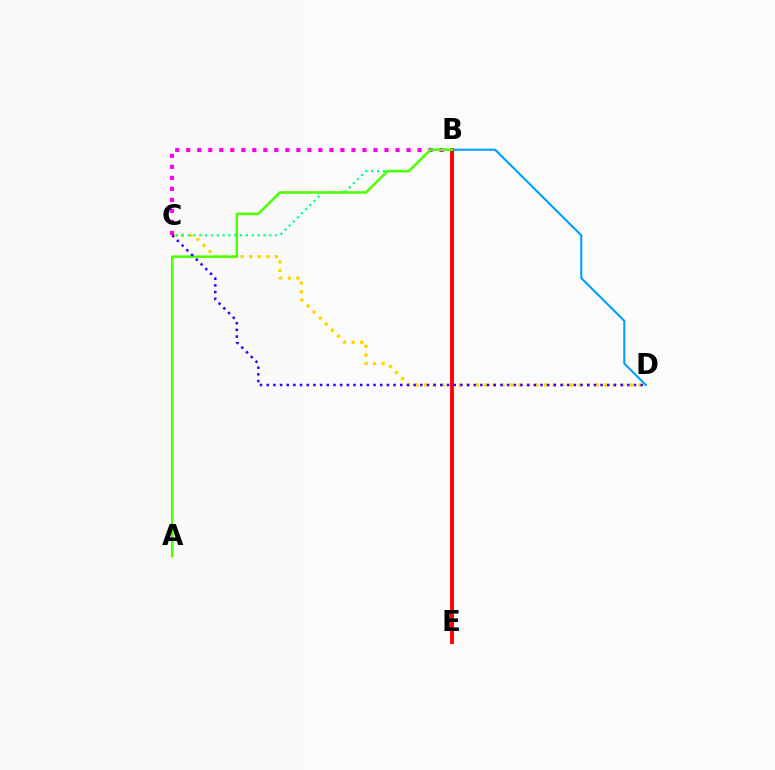{('C', 'D'): [{'color': '#ffd500', 'line_style': 'dotted', 'thickness': 2.33}, {'color': '#3700ff', 'line_style': 'dotted', 'thickness': 1.81}], ('B', 'C'): [{'color': '#00ff86', 'line_style': 'dotted', 'thickness': 1.59}, {'color': '#ff00ed', 'line_style': 'dotted', 'thickness': 2.99}], ('B', 'D'): [{'color': '#009eff', 'line_style': 'solid', 'thickness': 1.51}], ('B', 'E'): [{'color': '#ff0000', 'line_style': 'solid', 'thickness': 2.78}], ('A', 'B'): [{'color': '#4fff00', 'line_style': 'solid', 'thickness': 1.84}]}